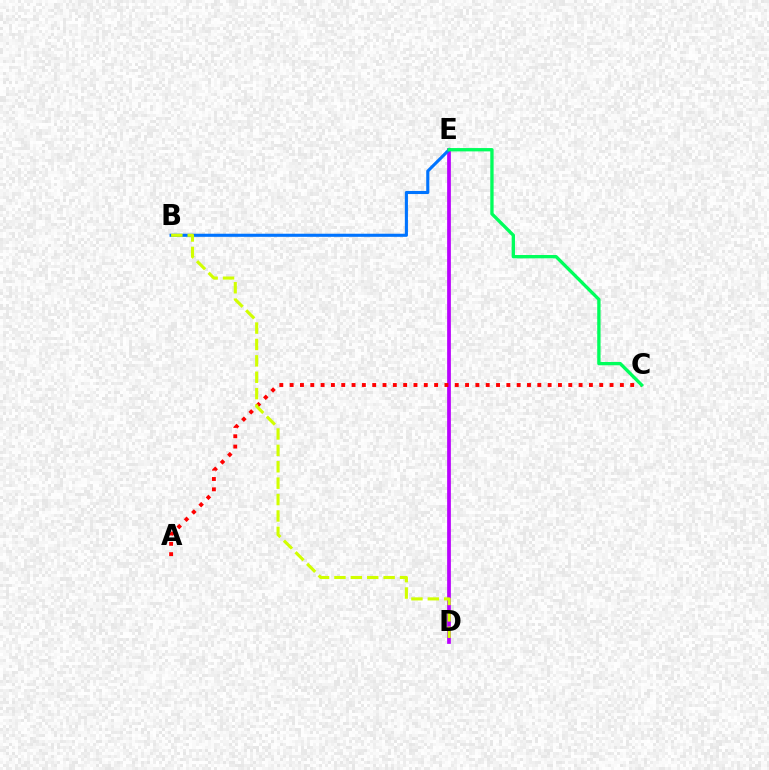{('D', 'E'): [{'color': '#b900ff', 'line_style': 'solid', 'thickness': 2.68}], ('B', 'E'): [{'color': '#0074ff', 'line_style': 'solid', 'thickness': 2.23}], ('A', 'C'): [{'color': '#ff0000', 'line_style': 'dotted', 'thickness': 2.8}], ('B', 'D'): [{'color': '#d1ff00', 'line_style': 'dashed', 'thickness': 2.23}], ('C', 'E'): [{'color': '#00ff5c', 'line_style': 'solid', 'thickness': 2.4}]}